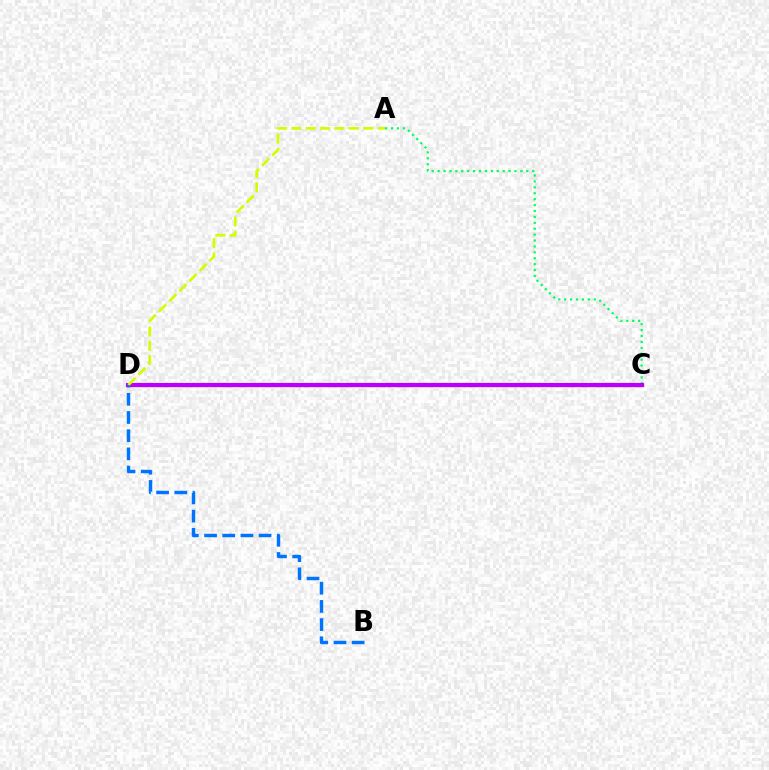{('C', 'D'): [{'color': '#ff0000', 'line_style': 'solid', 'thickness': 2.33}, {'color': '#b900ff', 'line_style': 'solid', 'thickness': 2.97}], ('A', 'C'): [{'color': '#00ff5c', 'line_style': 'dotted', 'thickness': 1.61}], ('A', 'D'): [{'color': '#d1ff00', 'line_style': 'dashed', 'thickness': 1.95}], ('B', 'D'): [{'color': '#0074ff', 'line_style': 'dashed', 'thickness': 2.47}]}